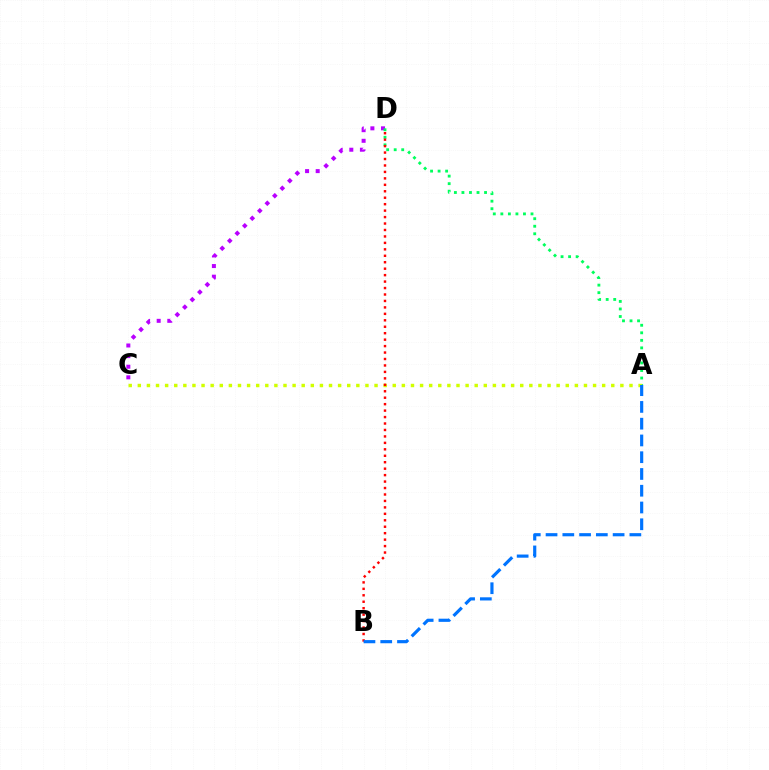{('C', 'D'): [{'color': '#b900ff', 'line_style': 'dotted', 'thickness': 2.88}], ('A', 'D'): [{'color': '#00ff5c', 'line_style': 'dotted', 'thickness': 2.05}], ('A', 'C'): [{'color': '#d1ff00', 'line_style': 'dotted', 'thickness': 2.47}], ('B', 'D'): [{'color': '#ff0000', 'line_style': 'dotted', 'thickness': 1.75}], ('A', 'B'): [{'color': '#0074ff', 'line_style': 'dashed', 'thickness': 2.28}]}